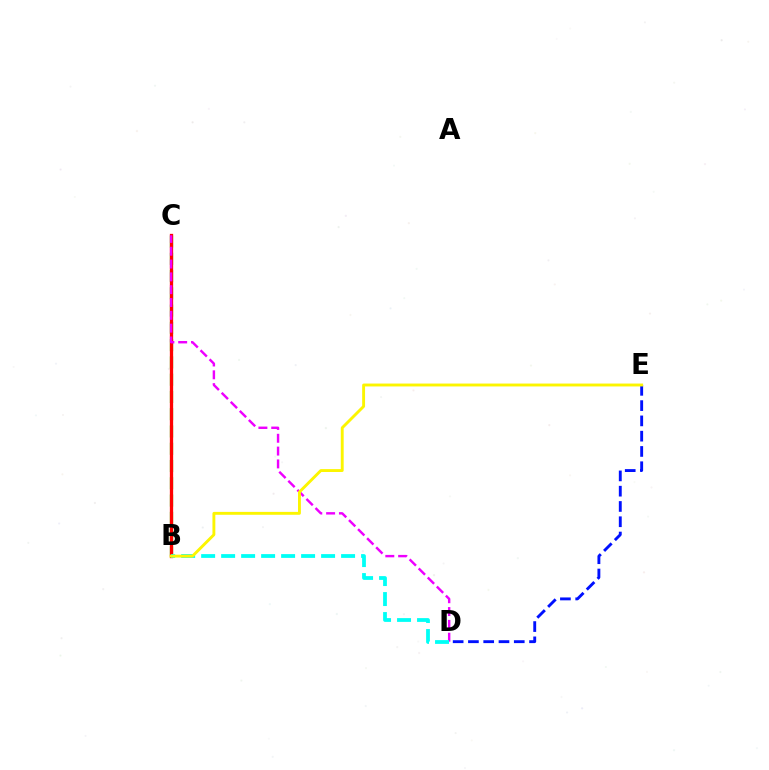{('D', 'E'): [{'color': '#0010ff', 'line_style': 'dashed', 'thickness': 2.08}], ('B', 'C'): [{'color': '#08ff00', 'line_style': 'dashed', 'thickness': 2.35}, {'color': '#ff0000', 'line_style': 'solid', 'thickness': 2.37}], ('C', 'D'): [{'color': '#ee00ff', 'line_style': 'dashed', 'thickness': 1.74}], ('B', 'D'): [{'color': '#00fff6', 'line_style': 'dashed', 'thickness': 2.72}], ('B', 'E'): [{'color': '#fcf500', 'line_style': 'solid', 'thickness': 2.08}]}